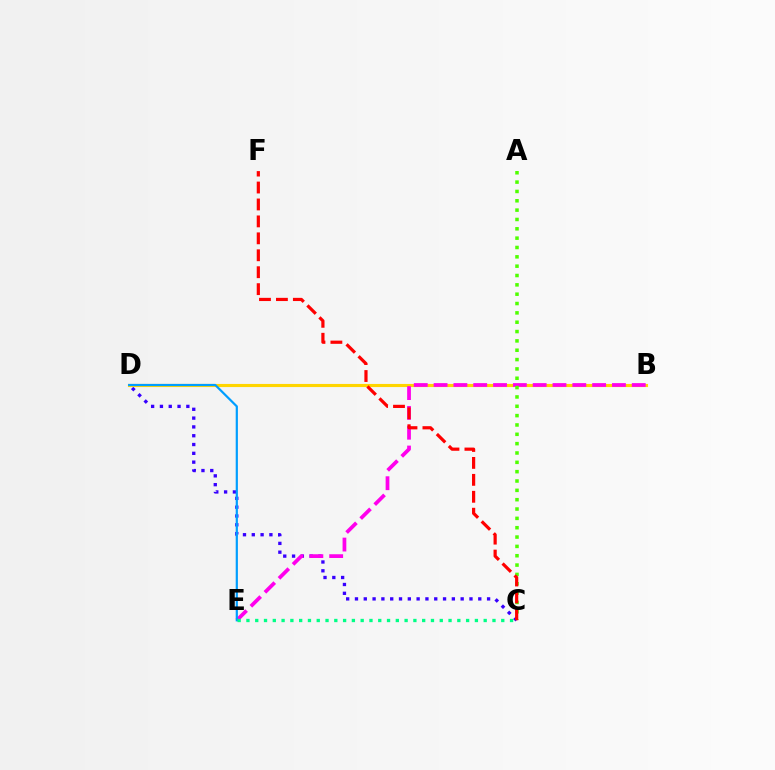{('C', 'D'): [{'color': '#3700ff', 'line_style': 'dotted', 'thickness': 2.39}], ('B', 'D'): [{'color': '#ffd500', 'line_style': 'solid', 'thickness': 2.24}], ('B', 'E'): [{'color': '#ff00ed', 'line_style': 'dashed', 'thickness': 2.69}], ('D', 'E'): [{'color': '#009eff', 'line_style': 'solid', 'thickness': 1.58}], ('C', 'E'): [{'color': '#00ff86', 'line_style': 'dotted', 'thickness': 2.39}], ('A', 'C'): [{'color': '#4fff00', 'line_style': 'dotted', 'thickness': 2.54}], ('C', 'F'): [{'color': '#ff0000', 'line_style': 'dashed', 'thickness': 2.3}]}